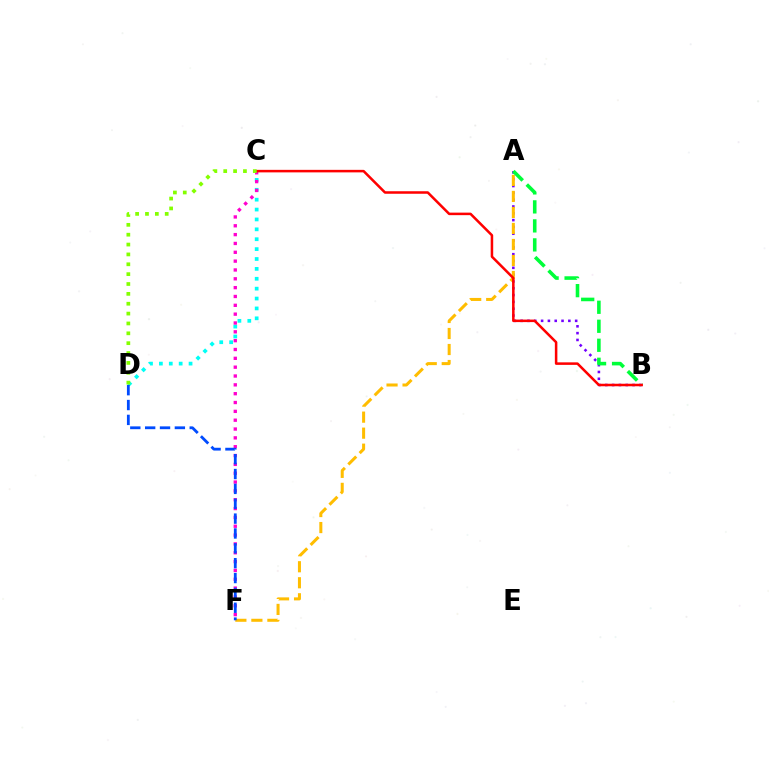{('A', 'B'): [{'color': '#7200ff', 'line_style': 'dotted', 'thickness': 1.85}, {'color': '#00ff39', 'line_style': 'dashed', 'thickness': 2.58}], ('C', 'D'): [{'color': '#00fff6', 'line_style': 'dotted', 'thickness': 2.69}, {'color': '#84ff00', 'line_style': 'dotted', 'thickness': 2.68}], ('C', 'F'): [{'color': '#ff00cf', 'line_style': 'dotted', 'thickness': 2.4}], ('A', 'F'): [{'color': '#ffbd00', 'line_style': 'dashed', 'thickness': 2.18}], ('B', 'C'): [{'color': '#ff0000', 'line_style': 'solid', 'thickness': 1.82}], ('D', 'F'): [{'color': '#004bff', 'line_style': 'dashed', 'thickness': 2.02}]}